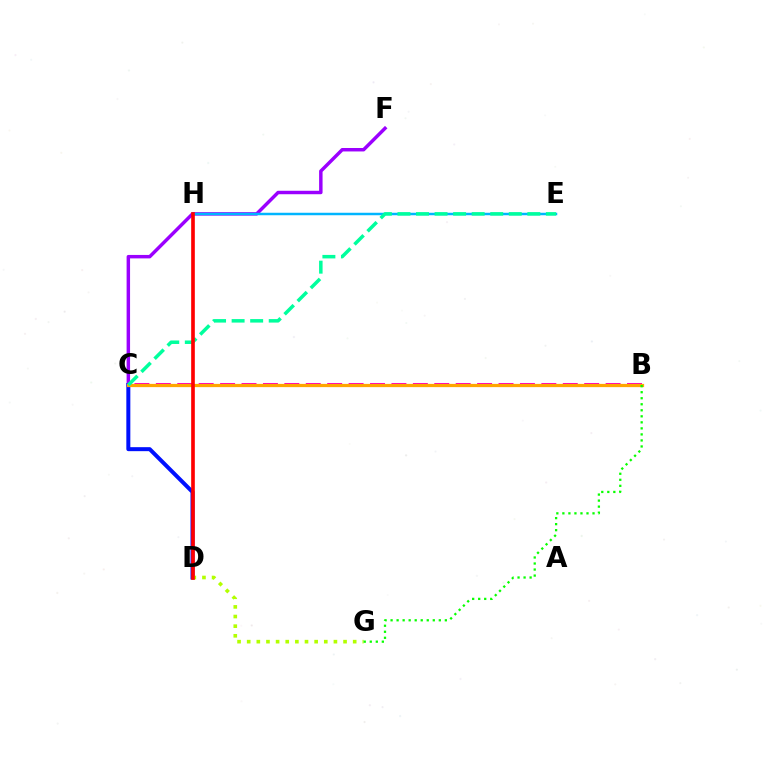{('B', 'C'): [{'color': '#ff00bd', 'line_style': 'dashed', 'thickness': 2.91}, {'color': '#ffa500', 'line_style': 'solid', 'thickness': 2.32}], ('C', 'F'): [{'color': '#9b00ff', 'line_style': 'solid', 'thickness': 2.49}], ('C', 'D'): [{'color': '#0010ff', 'line_style': 'solid', 'thickness': 2.88}], ('D', 'G'): [{'color': '#b3ff00', 'line_style': 'dotted', 'thickness': 2.62}], ('E', 'H'): [{'color': '#00b5ff', 'line_style': 'solid', 'thickness': 1.79}], ('C', 'E'): [{'color': '#00ff9d', 'line_style': 'dashed', 'thickness': 2.52}], ('D', 'H'): [{'color': '#ff0000', 'line_style': 'solid', 'thickness': 2.63}], ('B', 'G'): [{'color': '#08ff00', 'line_style': 'dotted', 'thickness': 1.64}]}